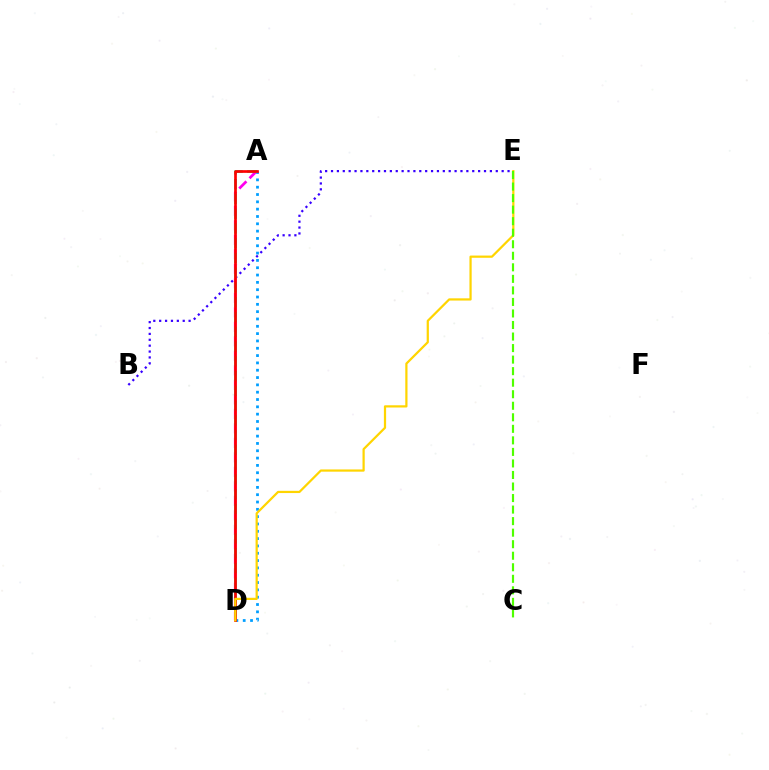{('A', 'D'): [{'color': '#009eff', 'line_style': 'dotted', 'thickness': 1.99}, {'color': '#ff00ed', 'line_style': 'dashed', 'thickness': 1.97}, {'color': '#00ff86', 'line_style': 'dashed', 'thickness': 2.01}, {'color': '#ff0000', 'line_style': 'solid', 'thickness': 1.94}], ('B', 'E'): [{'color': '#3700ff', 'line_style': 'dotted', 'thickness': 1.6}], ('D', 'E'): [{'color': '#ffd500', 'line_style': 'solid', 'thickness': 1.6}], ('C', 'E'): [{'color': '#4fff00', 'line_style': 'dashed', 'thickness': 1.57}]}